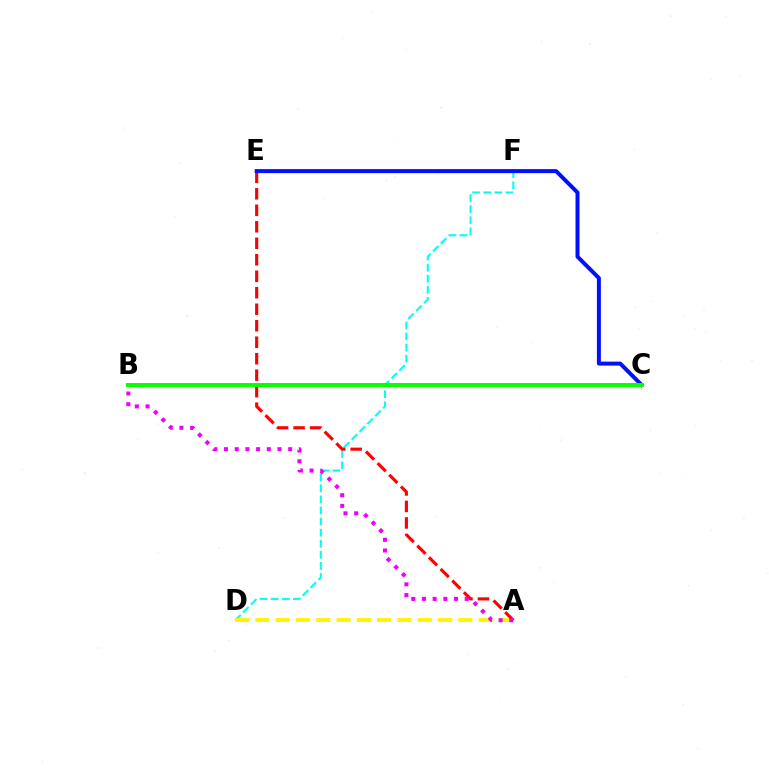{('D', 'F'): [{'color': '#00fff6', 'line_style': 'dashed', 'thickness': 1.51}], ('A', 'D'): [{'color': '#fcf500', 'line_style': 'dashed', 'thickness': 2.76}], ('A', 'E'): [{'color': '#ff0000', 'line_style': 'dashed', 'thickness': 2.24}], ('C', 'E'): [{'color': '#0010ff', 'line_style': 'solid', 'thickness': 2.86}], ('B', 'C'): [{'color': '#08ff00', 'line_style': 'solid', 'thickness': 2.85}], ('A', 'B'): [{'color': '#ee00ff', 'line_style': 'dotted', 'thickness': 2.9}]}